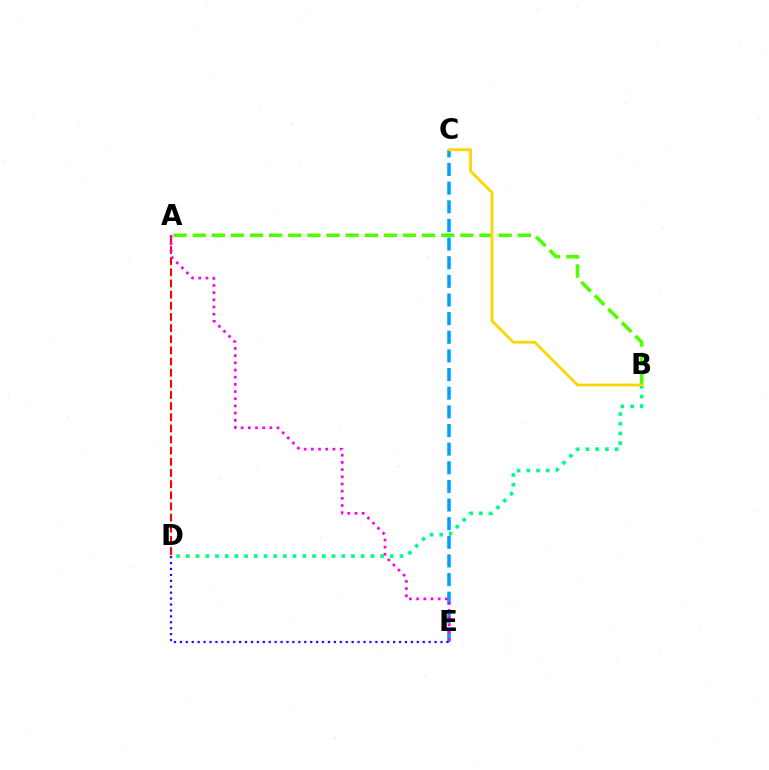{('B', 'D'): [{'color': '#00ff86', 'line_style': 'dotted', 'thickness': 2.64}], ('A', 'B'): [{'color': '#4fff00', 'line_style': 'dashed', 'thickness': 2.6}], ('C', 'E'): [{'color': '#009eff', 'line_style': 'dashed', 'thickness': 2.53}], ('B', 'C'): [{'color': '#ffd500', 'line_style': 'solid', 'thickness': 2.0}], ('A', 'D'): [{'color': '#ff0000', 'line_style': 'dashed', 'thickness': 1.51}], ('D', 'E'): [{'color': '#3700ff', 'line_style': 'dotted', 'thickness': 1.61}], ('A', 'E'): [{'color': '#ff00ed', 'line_style': 'dotted', 'thickness': 1.95}]}